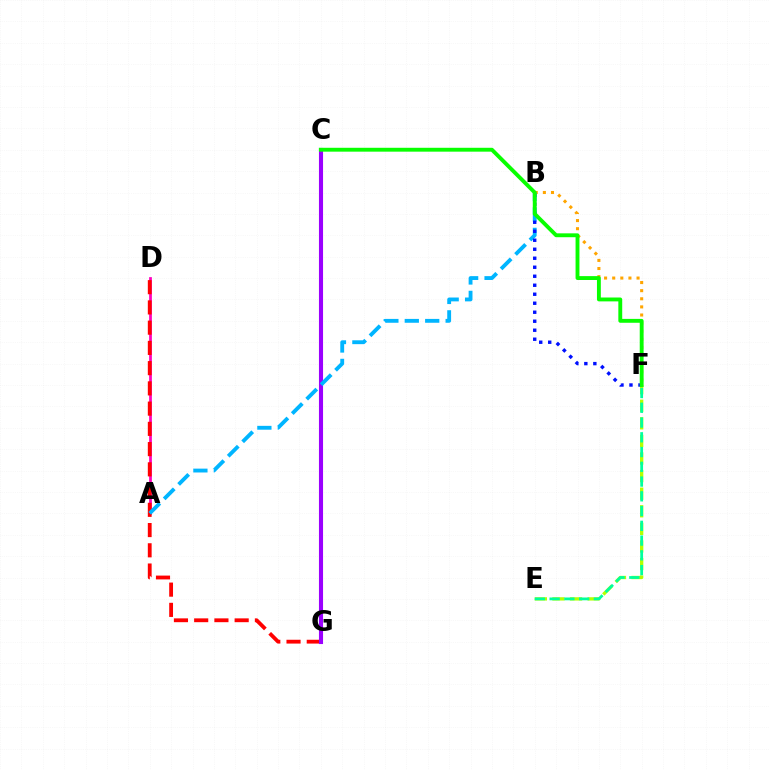{('A', 'D'): [{'color': '#ff00bd', 'line_style': 'solid', 'thickness': 1.97}], ('B', 'F'): [{'color': '#ffa500', 'line_style': 'dotted', 'thickness': 2.2}, {'color': '#0010ff', 'line_style': 'dotted', 'thickness': 2.44}], ('D', 'G'): [{'color': '#ff0000', 'line_style': 'dashed', 'thickness': 2.75}], ('C', 'G'): [{'color': '#9b00ff', 'line_style': 'solid', 'thickness': 2.95}], ('A', 'B'): [{'color': '#00b5ff', 'line_style': 'dashed', 'thickness': 2.77}], ('E', 'F'): [{'color': '#b3ff00', 'line_style': 'dashed', 'thickness': 2.39}, {'color': '#00ff9d', 'line_style': 'dashed', 'thickness': 2.0}], ('C', 'F'): [{'color': '#08ff00', 'line_style': 'solid', 'thickness': 2.79}]}